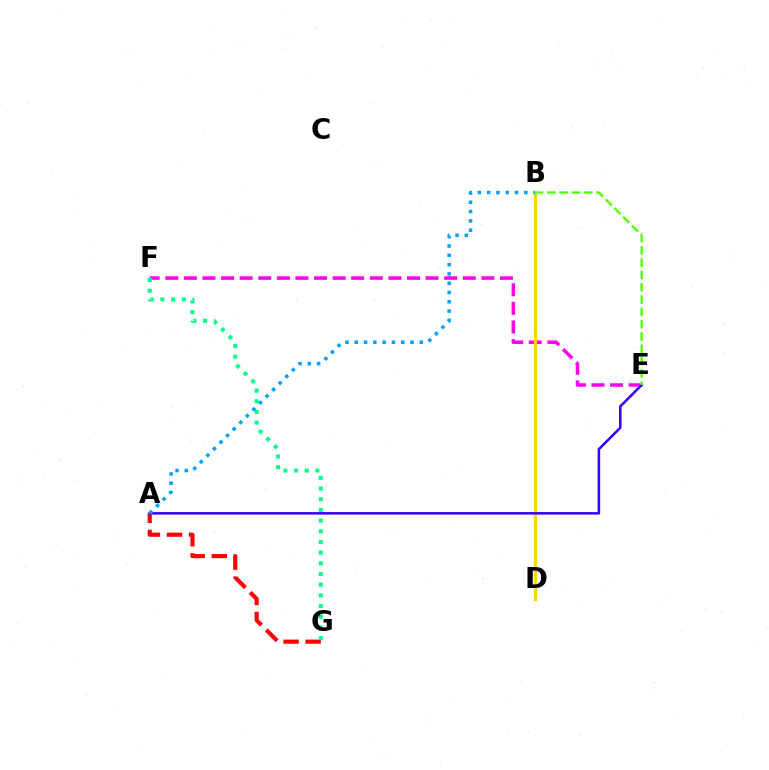{('E', 'F'): [{'color': '#ff00ed', 'line_style': 'dashed', 'thickness': 2.53}], ('A', 'G'): [{'color': '#ff0000', 'line_style': 'dashed', 'thickness': 3.0}], ('F', 'G'): [{'color': '#00ff86', 'line_style': 'dotted', 'thickness': 2.9}], ('B', 'D'): [{'color': '#ffd500', 'line_style': 'solid', 'thickness': 2.31}], ('A', 'E'): [{'color': '#3700ff', 'line_style': 'solid', 'thickness': 1.83}], ('B', 'E'): [{'color': '#4fff00', 'line_style': 'dashed', 'thickness': 1.67}], ('A', 'B'): [{'color': '#009eff', 'line_style': 'dotted', 'thickness': 2.53}]}